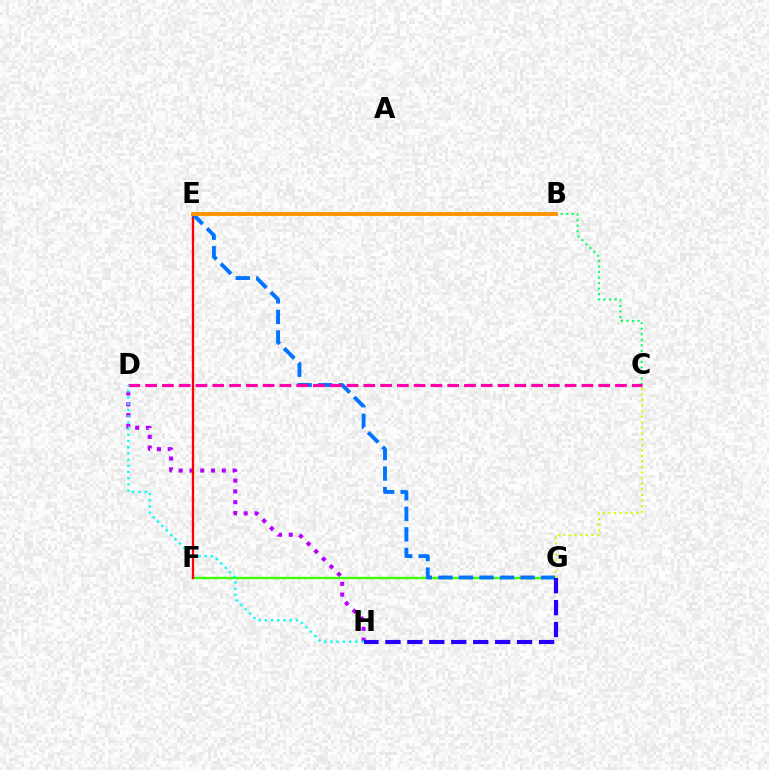{('D', 'H'): [{'color': '#b900ff', 'line_style': 'dotted', 'thickness': 2.93}, {'color': '#00fff6', 'line_style': 'dotted', 'thickness': 1.68}], ('C', 'E'): [{'color': '#00ff5c', 'line_style': 'dotted', 'thickness': 1.5}], ('F', 'G'): [{'color': '#3dff00', 'line_style': 'solid', 'thickness': 1.67}], ('E', 'F'): [{'color': '#ff0000', 'line_style': 'solid', 'thickness': 1.68}], ('E', 'G'): [{'color': '#0074ff', 'line_style': 'dashed', 'thickness': 2.79}], ('C', 'G'): [{'color': '#d1ff00', 'line_style': 'dotted', 'thickness': 1.52}], ('C', 'D'): [{'color': '#ff00ac', 'line_style': 'dashed', 'thickness': 2.28}], ('G', 'H'): [{'color': '#2500ff', 'line_style': 'dashed', 'thickness': 2.98}], ('B', 'E'): [{'color': '#ff9400', 'line_style': 'solid', 'thickness': 2.81}]}